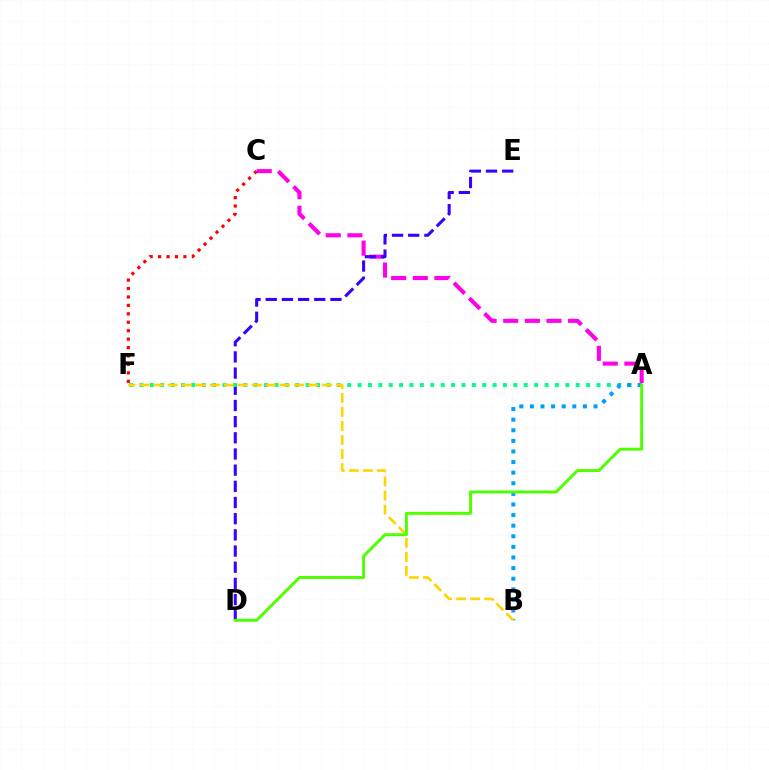{('A', 'C'): [{'color': '#ff00ed', 'line_style': 'dashed', 'thickness': 2.94}], ('D', 'E'): [{'color': '#3700ff', 'line_style': 'dashed', 'thickness': 2.2}], ('A', 'F'): [{'color': '#00ff86', 'line_style': 'dotted', 'thickness': 2.82}], ('A', 'B'): [{'color': '#009eff', 'line_style': 'dotted', 'thickness': 2.88}], ('C', 'F'): [{'color': '#ff0000', 'line_style': 'dotted', 'thickness': 2.29}], ('B', 'F'): [{'color': '#ffd500', 'line_style': 'dashed', 'thickness': 1.91}], ('A', 'D'): [{'color': '#4fff00', 'line_style': 'solid', 'thickness': 2.12}]}